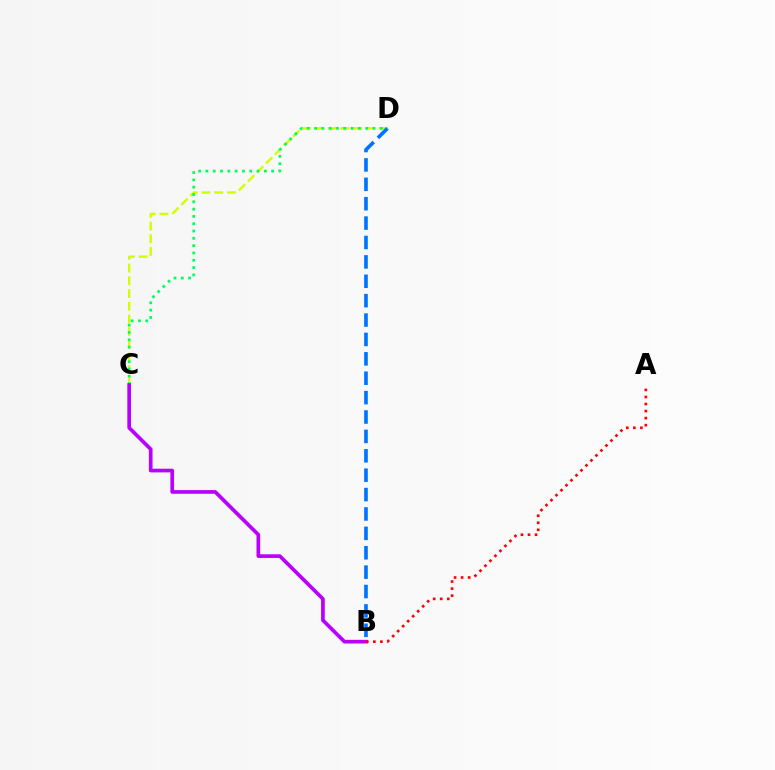{('C', 'D'): [{'color': '#d1ff00', 'line_style': 'dashed', 'thickness': 1.73}, {'color': '#00ff5c', 'line_style': 'dotted', 'thickness': 1.99}], ('B', 'D'): [{'color': '#0074ff', 'line_style': 'dashed', 'thickness': 2.63}], ('B', 'C'): [{'color': '#b900ff', 'line_style': 'solid', 'thickness': 2.65}], ('A', 'B'): [{'color': '#ff0000', 'line_style': 'dotted', 'thickness': 1.91}]}